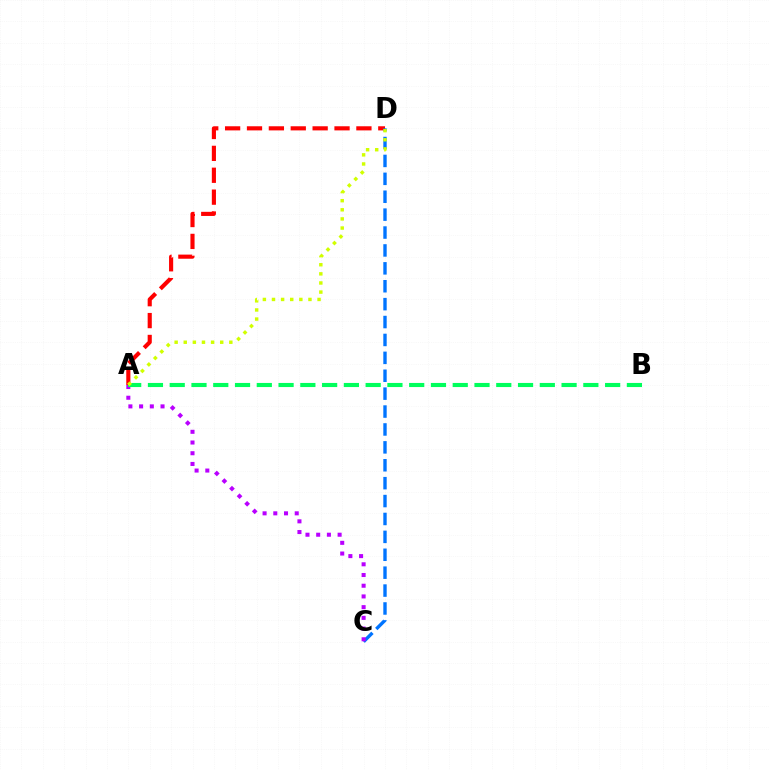{('A', 'D'): [{'color': '#ff0000', 'line_style': 'dashed', 'thickness': 2.97}, {'color': '#d1ff00', 'line_style': 'dotted', 'thickness': 2.48}], ('C', 'D'): [{'color': '#0074ff', 'line_style': 'dashed', 'thickness': 2.43}], ('A', 'C'): [{'color': '#b900ff', 'line_style': 'dotted', 'thickness': 2.91}], ('A', 'B'): [{'color': '#00ff5c', 'line_style': 'dashed', 'thickness': 2.96}]}